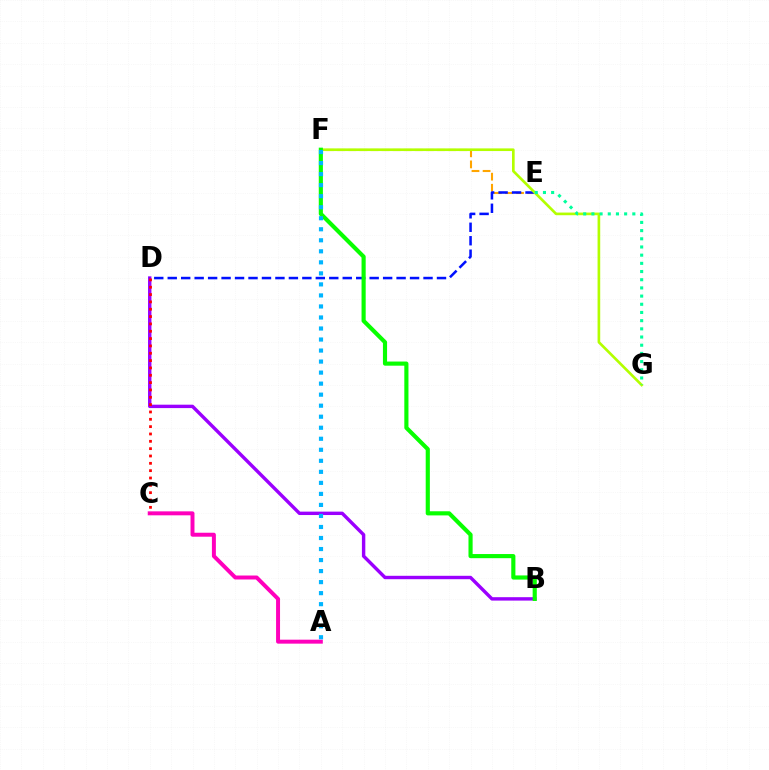{('A', 'C'): [{'color': '#ff00bd', 'line_style': 'solid', 'thickness': 2.85}], ('E', 'F'): [{'color': '#ffa500', 'line_style': 'dashed', 'thickness': 1.51}], ('B', 'D'): [{'color': '#9b00ff', 'line_style': 'solid', 'thickness': 2.45}], ('D', 'E'): [{'color': '#0010ff', 'line_style': 'dashed', 'thickness': 1.83}], ('F', 'G'): [{'color': '#b3ff00', 'line_style': 'solid', 'thickness': 1.91}], ('B', 'F'): [{'color': '#08ff00', 'line_style': 'solid', 'thickness': 2.98}], ('A', 'F'): [{'color': '#00b5ff', 'line_style': 'dotted', 'thickness': 3.0}], ('C', 'D'): [{'color': '#ff0000', 'line_style': 'dotted', 'thickness': 1.99}], ('E', 'G'): [{'color': '#00ff9d', 'line_style': 'dotted', 'thickness': 2.22}]}